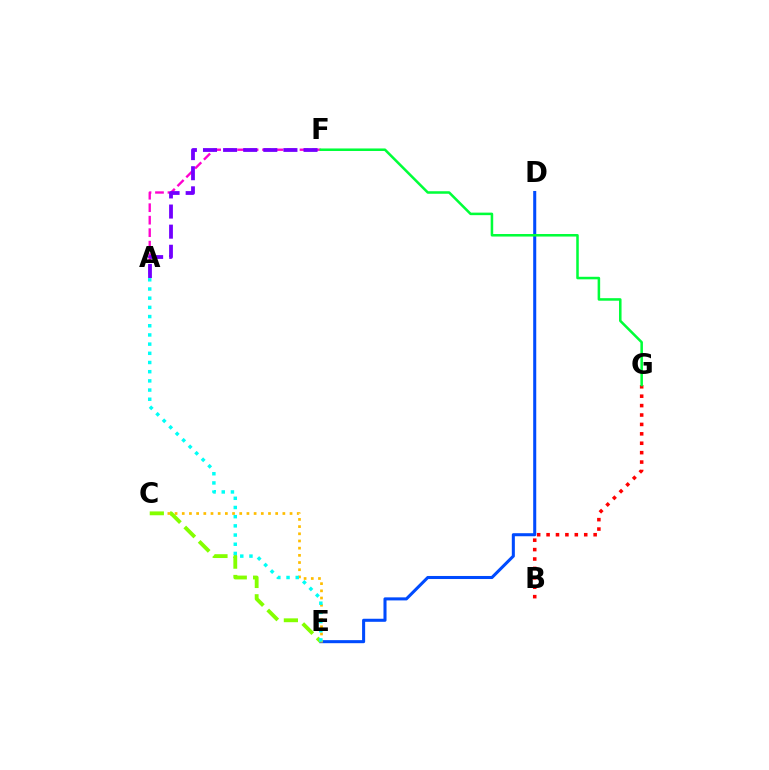{('D', 'E'): [{'color': '#004bff', 'line_style': 'solid', 'thickness': 2.2}], ('C', 'E'): [{'color': '#ffbd00', 'line_style': 'dotted', 'thickness': 1.95}, {'color': '#84ff00', 'line_style': 'dashed', 'thickness': 2.76}], ('A', 'F'): [{'color': '#ff00cf', 'line_style': 'dashed', 'thickness': 1.7}, {'color': '#7200ff', 'line_style': 'dashed', 'thickness': 2.73}], ('B', 'G'): [{'color': '#ff0000', 'line_style': 'dotted', 'thickness': 2.56}], ('F', 'G'): [{'color': '#00ff39', 'line_style': 'solid', 'thickness': 1.82}], ('A', 'E'): [{'color': '#00fff6', 'line_style': 'dotted', 'thickness': 2.5}]}